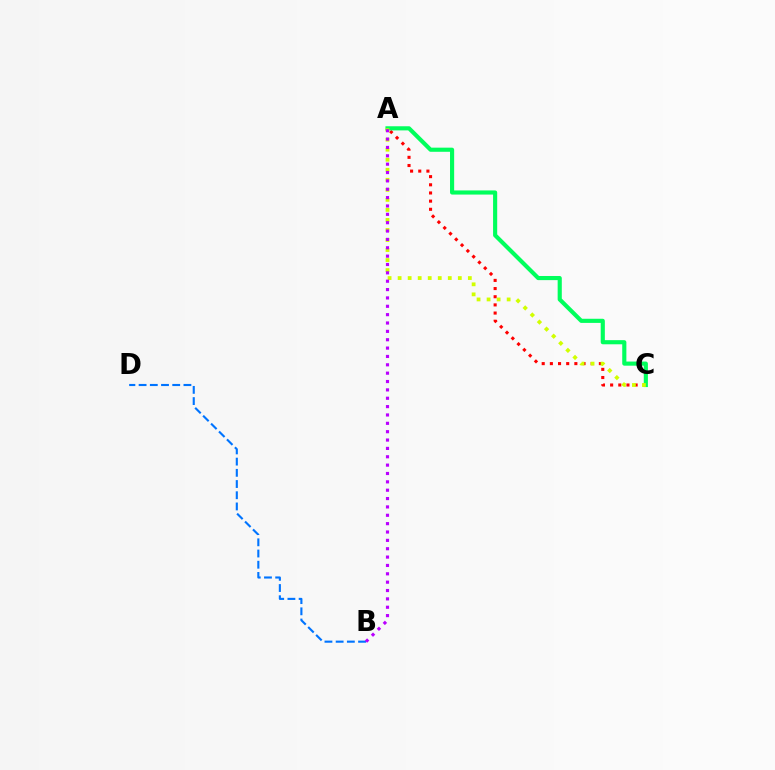{('B', 'D'): [{'color': '#0074ff', 'line_style': 'dashed', 'thickness': 1.52}], ('A', 'C'): [{'color': '#ff0000', 'line_style': 'dotted', 'thickness': 2.22}, {'color': '#00ff5c', 'line_style': 'solid', 'thickness': 2.97}, {'color': '#d1ff00', 'line_style': 'dotted', 'thickness': 2.73}], ('A', 'B'): [{'color': '#b900ff', 'line_style': 'dotted', 'thickness': 2.27}]}